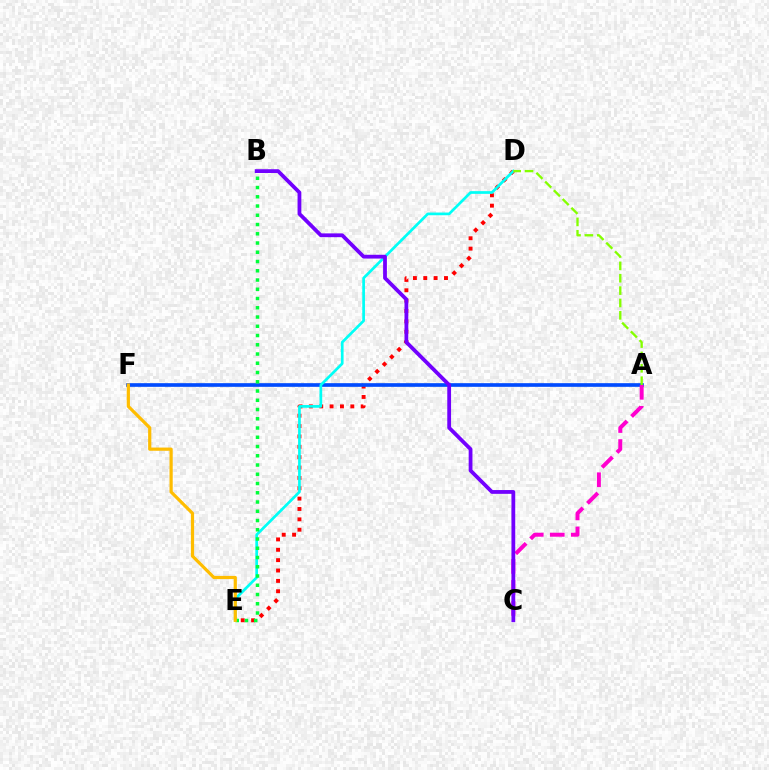{('D', 'E'): [{'color': '#ff0000', 'line_style': 'dotted', 'thickness': 2.82}, {'color': '#00fff6', 'line_style': 'solid', 'thickness': 1.95}], ('A', 'F'): [{'color': '#004bff', 'line_style': 'solid', 'thickness': 2.63}], ('B', 'E'): [{'color': '#00ff39', 'line_style': 'dotted', 'thickness': 2.51}], ('A', 'D'): [{'color': '#84ff00', 'line_style': 'dashed', 'thickness': 1.68}], ('A', 'C'): [{'color': '#ff00cf', 'line_style': 'dashed', 'thickness': 2.86}], ('B', 'C'): [{'color': '#7200ff', 'line_style': 'solid', 'thickness': 2.72}], ('E', 'F'): [{'color': '#ffbd00', 'line_style': 'solid', 'thickness': 2.31}]}